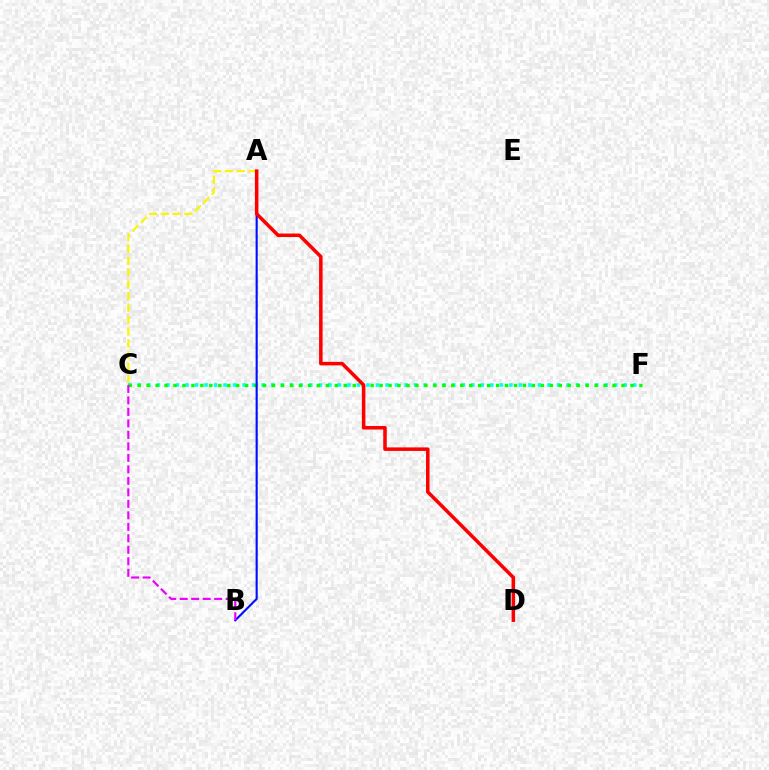{('C', 'F'): [{'color': '#00fff6', 'line_style': 'dotted', 'thickness': 2.59}, {'color': '#08ff00', 'line_style': 'dotted', 'thickness': 2.43}], ('A', 'C'): [{'color': '#fcf500', 'line_style': 'dashed', 'thickness': 1.6}], ('A', 'B'): [{'color': '#0010ff', 'line_style': 'solid', 'thickness': 1.54}], ('A', 'D'): [{'color': '#ff0000', 'line_style': 'solid', 'thickness': 2.54}], ('B', 'C'): [{'color': '#ee00ff', 'line_style': 'dashed', 'thickness': 1.56}]}